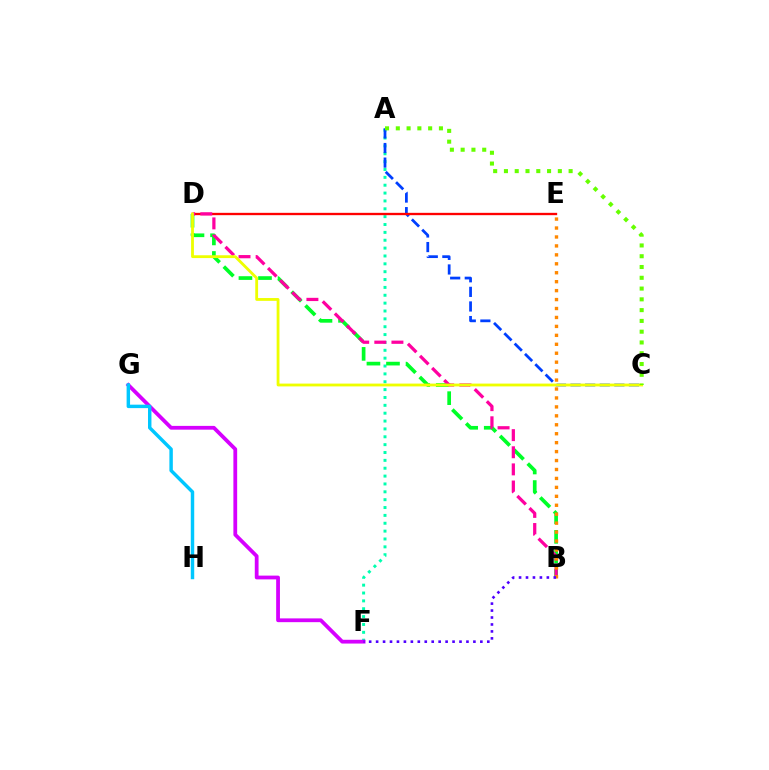{('A', 'F'): [{'color': '#00ffaf', 'line_style': 'dotted', 'thickness': 2.14}], ('B', 'D'): [{'color': '#00ff27', 'line_style': 'dashed', 'thickness': 2.66}, {'color': '#ff00a0', 'line_style': 'dashed', 'thickness': 2.33}], ('A', 'C'): [{'color': '#003fff', 'line_style': 'dashed', 'thickness': 1.98}, {'color': '#66ff00', 'line_style': 'dotted', 'thickness': 2.93}], ('D', 'E'): [{'color': '#ff0000', 'line_style': 'solid', 'thickness': 1.68}], ('F', 'G'): [{'color': '#d600ff', 'line_style': 'solid', 'thickness': 2.72}], ('G', 'H'): [{'color': '#00c7ff', 'line_style': 'solid', 'thickness': 2.48}], ('C', 'D'): [{'color': '#eeff00', 'line_style': 'solid', 'thickness': 2.03}], ('B', 'E'): [{'color': '#ff8800', 'line_style': 'dotted', 'thickness': 2.43}], ('B', 'F'): [{'color': '#4f00ff', 'line_style': 'dotted', 'thickness': 1.89}]}